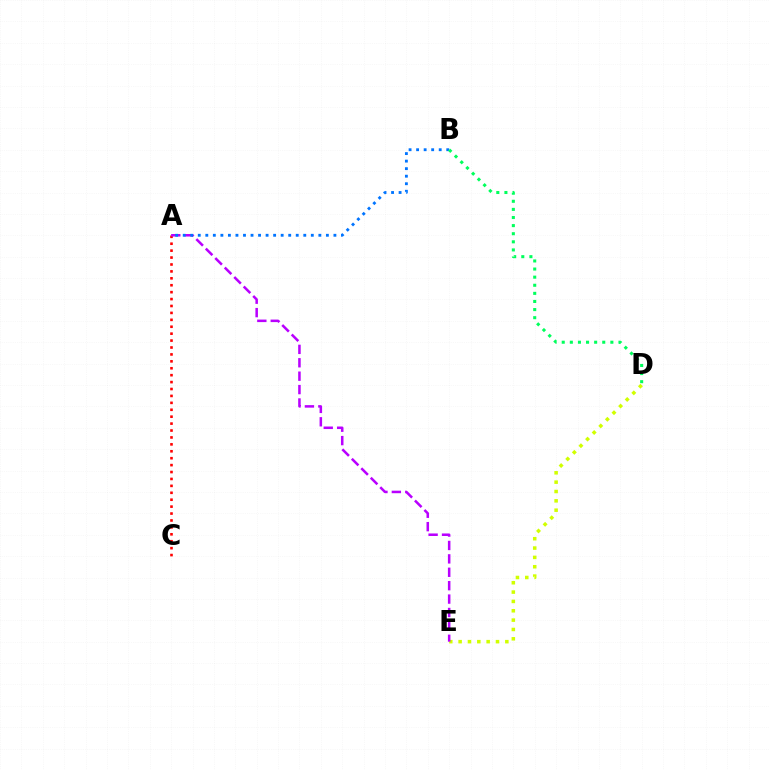{('A', 'C'): [{'color': '#ff0000', 'line_style': 'dotted', 'thickness': 1.88}], ('D', 'E'): [{'color': '#d1ff00', 'line_style': 'dotted', 'thickness': 2.54}], ('A', 'E'): [{'color': '#b900ff', 'line_style': 'dashed', 'thickness': 1.82}], ('A', 'B'): [{'color': '#0074ff', 'line_style': 'dotted', 'thickness': 2.05}], ('B', 'D'): [{'color': '#00ff5c', 'line_style': 'dotted', 'thickness': 2.2}]}